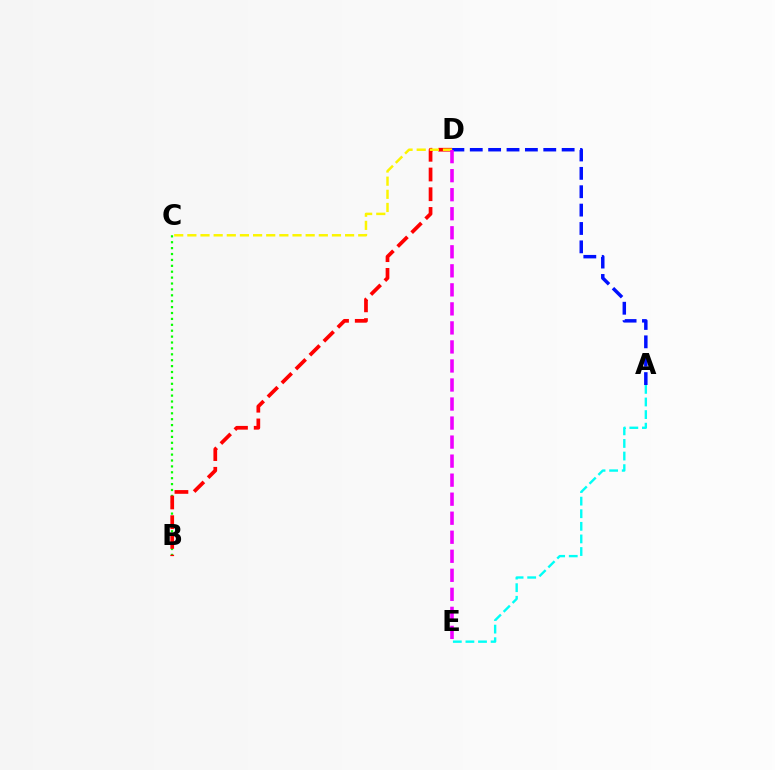{('A', 'D'): [{'color': '#0010ff', 'line_style': 'dashed', 'thickness': 2.5}], ('B', 'C'): [{'color': '#08ff00', 'line_style': 'dotted', 'thickness': 1.6}], ('B', 'D'): [{'color': '#ff0000', 'line_style': 'dashed', 'thickness': 2.68}], ('C', 'D'): [{'color': '#fcf500', 'line_style': 'dashed', 'thickness': 1.79}], ('D', 'E'): [{'color': '#ee00ff', 'line_style': 'dashed', 'thickness': 2.59}], ('A', 'E'): [{'color': '#00fff6', 'line_style': 'dashed', 'thickness': 1.71}]}